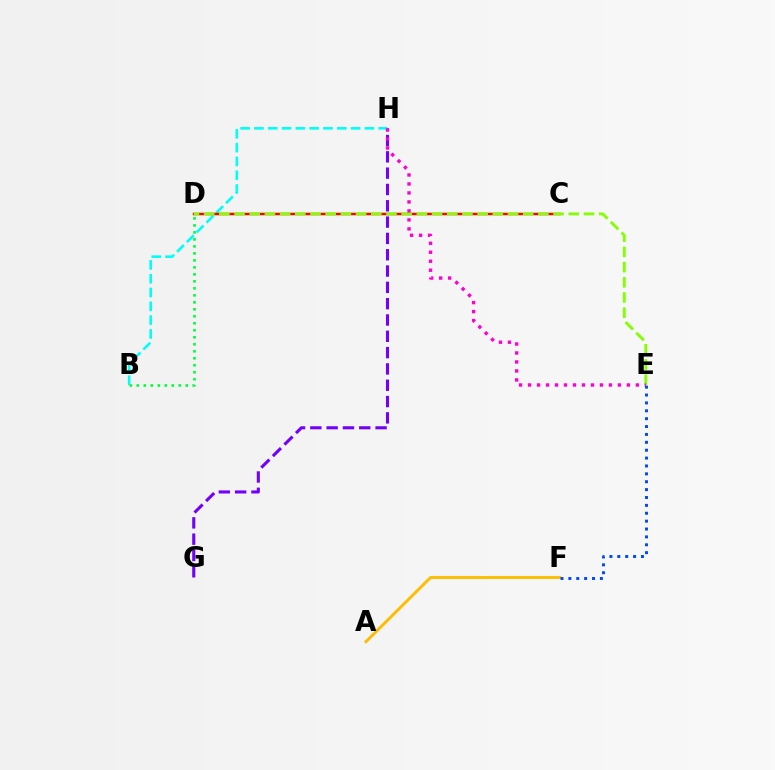{('G', 'H'): [{'color': '#7200ff', 'line_style': 'dashed', 'thickness': 2.22}], ('B', 'H'): [{'color': '#00fff6', 'line_style': 'dashed', 'thickness': 1.88}], ('C', 'D'): [{'color': '#ff0000', 'line_style': 'solid', 'thickness': 1.78}], ('D', 'E'): [{'color': '#84ff00', 'line_style': 'dashed', 'thickness': 2.06}], ('E', 'H'): [{'color': '#ff00cf', 'line_style': 'dotted', 'thickness': 2.44}], ('A', 'F'): [{'color': '#ffbd00', 'line_style': 'solid', 'thickness': 2.11}], ('E', 'F'): [{'color': '#004bff', 'line_style': 'dotted', 'thickness': 2.14}], ('B', 'D'): [{'color': '#00ff39', 'line_style': 'dotted', 'thickness': 1.9}]}